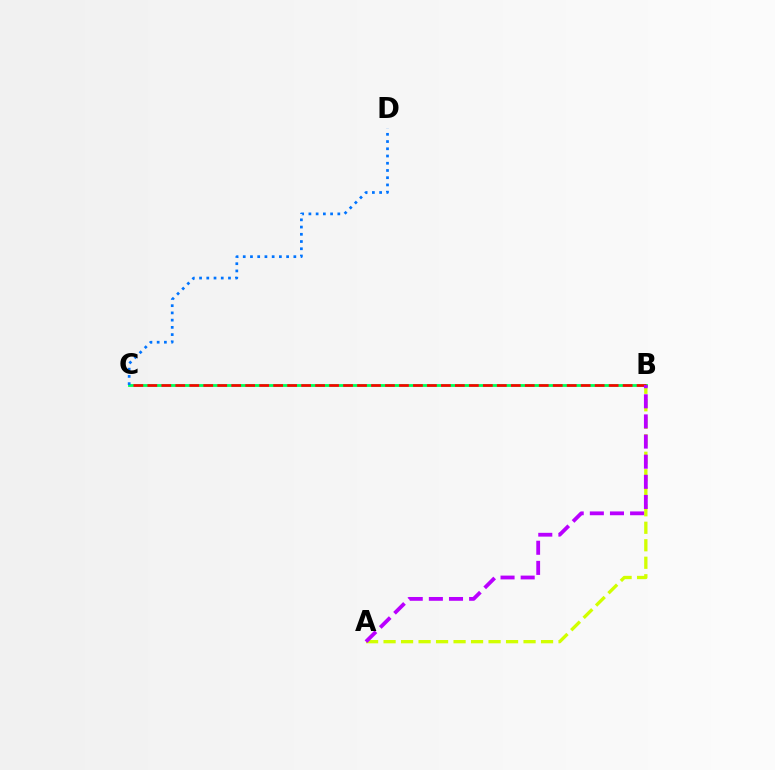{('A', 'B'): [{'color': '#d1ff00', 'line_style': 'dashed', 'thickness': 2.38}, {'color': '#b900ff', 'line_style': 'dashed', 'thickness': 2.73}], ('B', 'C'): [{'color': '#00ff5c', 'line_style': 'solid', 'thickness': 2.03}, {'color': '#ff0000', 'line_style': 'dashed', 'thickness': 1.9}], ('C', 'D'): [{'color': '#0074ff', 'line_style': 'dotted', 'thickness': 1.96}]}